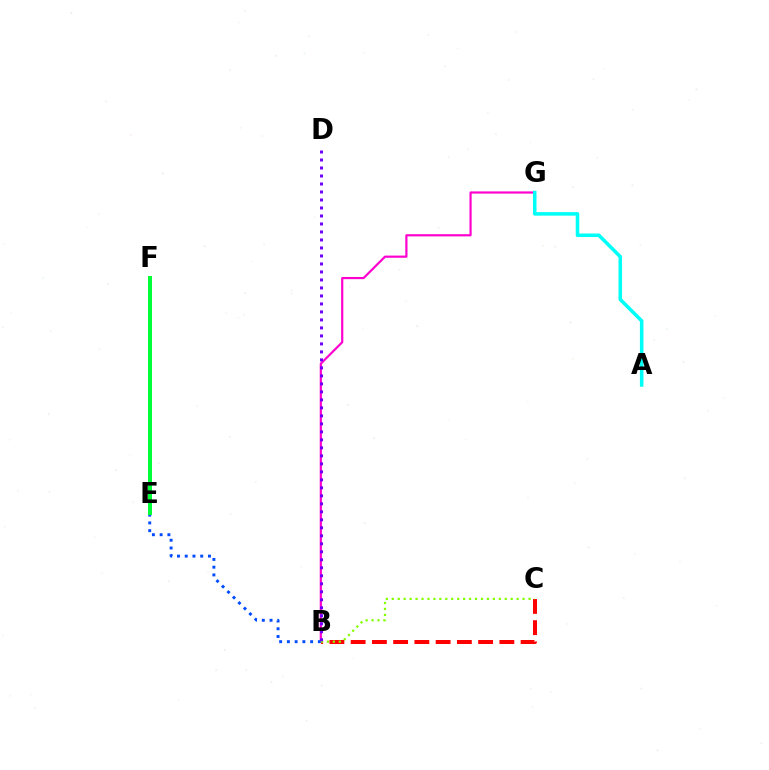{('B', 'C'): [{'color': '#ff0000', 'line_style': 'dashed', 'thickness': 2.89}, {'color': '#84ff00', 'line_style': 'dotted', 'thickness': 1.62}], ('B', 'G'): [{'color': '#ff00cf', 'line_style': 'solid', 'thickness': 1.58}], ('B', 'E'): [{'color': '#004bff', 'line_style': 'dotted', 'thickness': 2.1}], ('A', 'G'): [{'color': '#00fff6', 'line_style': 'solid', 'thickness': 2.54}], ('E', 'F'): [{'color': '#ffbd00', 'line_style': 'dashed', 'thickness': 1.97}, {'color': '#00ff39', 'line_style': 'solid', 'thickness': 2.88}], ('B', 'D'): [{'color': '#7200ff', 'line_style': 'dotted', 'thickness': 2.17}]}